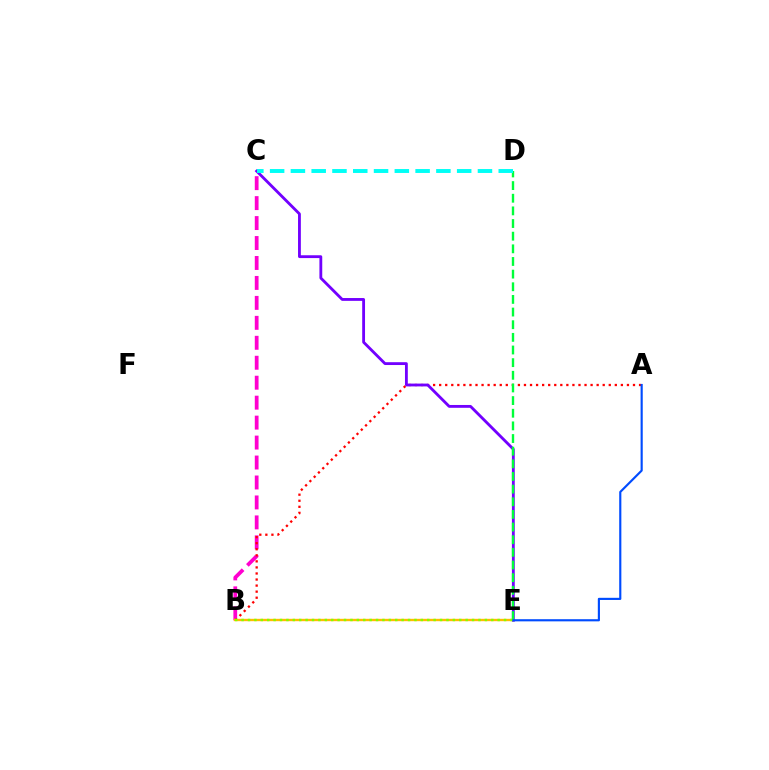{('B', 'C'): [{'color': '#ff00cf', 'line_style': 'dashed', 'thickness': 2.71}], ('A', 'B'): [{'color': '#ff0000', 'line_style': 'dotted', 'thickness': 1.65}], ('C', 'E'): [{'color': '#7200ff', 'line_style': 'solid', 'thickness': 2.04}], ('B', 'E'): [{'color': '#ffbd00', 'line_style': 'solid', 'thickness': 1.7}, {'color': '#84ff00', 'line_style': 'dotted', 'thickness': 1.74}], ('D', 'E'): [{'color': '#00ff39', 'line_style': 'dashed', 'thickness': 1.72}], ('C', 'D'): [{'color': '#00fff6', 'line_style': 'dashed', 'thickness': 2.82}], ('A', 'E'): [{'color': '#004bff', 'line_style': 'solid', 'thickness': 1.55}]}